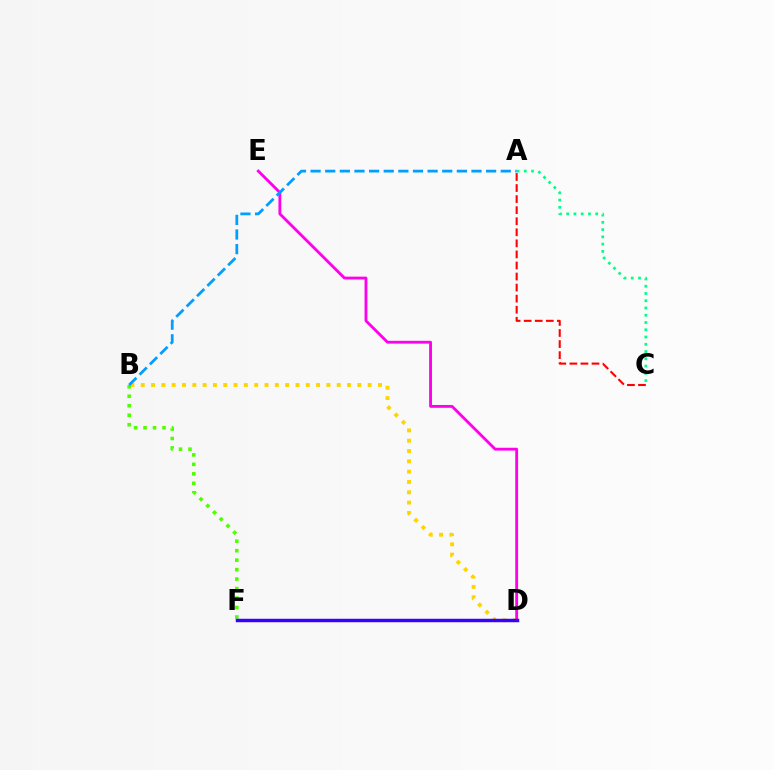{('A', 'C'): [{'color': '#ff0000', 'line_style': 'dashed', 'thickness': 1.5}, {'color': '#00ff86', 'line_style': 'dotted', 'thickness': 1.97}], ('B', 'D'): [{'color': '#ffd500', 'line_style': 'dotted', 'thickness': 2.8}], ('D', 'E'): [{'color': '#ff00ed', 'line_style': 'solid', 'thickness': 2.04}], ('B', 'F'): [{'color': '#4fff00', 'line_style': 'dotted', 'thickness': 2.57}], ('D', 'F'): [{'color': '#3700ff', 'line_style': 'solid', 'thickness': 2.49}], ('A', 'B'): [{'color': '#009eff', 'line_style': 'dashed', 'thickness': 1.99}]}